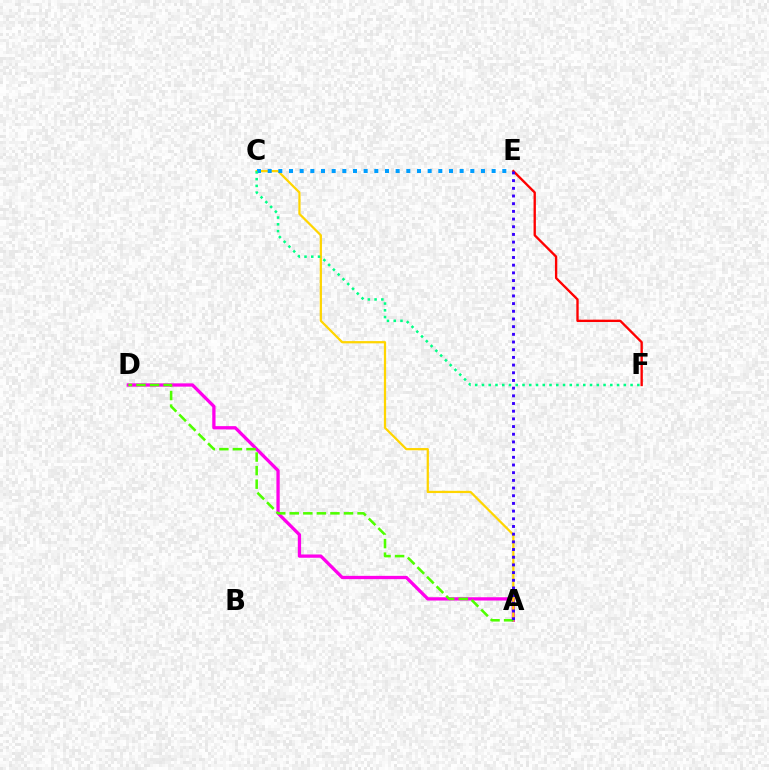{('A', 'D'): [{'color': '#ff00ed', 'line_style': 'solid', 'thickness': 2.37}, {'color': '#4fff00', 'line_style': 'dashed', 'thickness': 1.84}], ('E', 'F'): [{'color': '#ff0000', 'line_style': 'solid', 'thickness': 1.69}], ('A', 'C'): [{'color': '#ffd500', 'line_style': 'solid', 'thickness': 1.62}], ('C', 'E'): [{'color': '#009eff', 'line_style': 'dotted', 'thickness': 2.9}], ('C', 'F'): [{'color': '#00ff86', 'line_style': 'dotted', 'thickness': 1.84}], ('A', 'E'): [{'color': '#3700ff', 'line_style': 'dotted', 'thickness': 2.09}]}